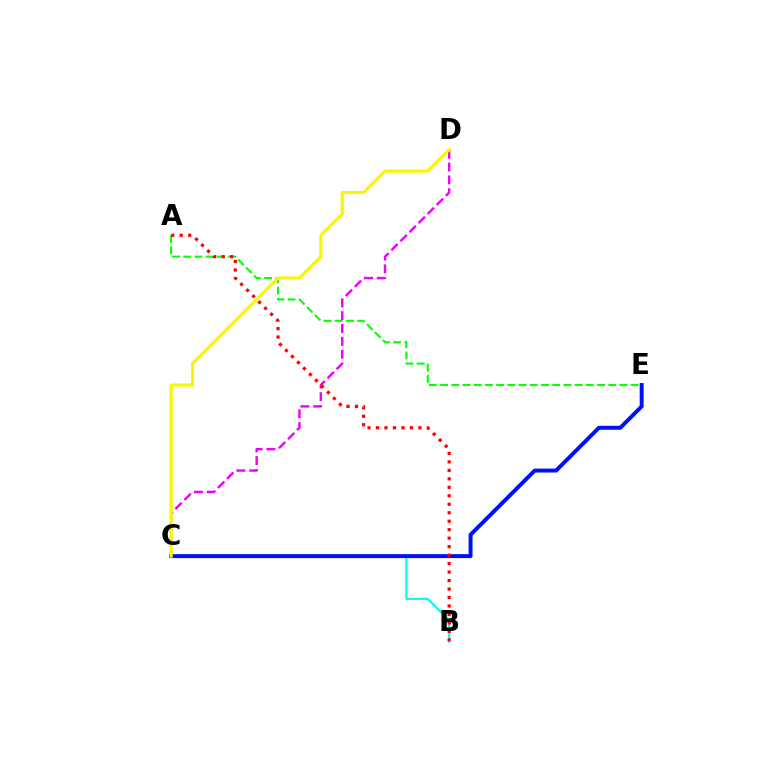{('B', 'C'): [{'color': '#00fff6', 'line_style': 'solid', 'thickness': 1.6}], ('C', 'E'): [{'color': '#0010ff', 'line_style': 'solid', 'thickness': 2.85}], ('A', 'E'): [{'color': '#08ff00', 'line_style': 'dashed', 'thickness': 1.52}], ('C', 'D'): [{'color': '#ee00ff', 'line_style': 'dashed', 'thickness': 1.74}, {'color': '#fcf500', 'line_style': 'solid', 'thickness': 2.26}], ('A', 'B'): [{'color': '#ff0000', 'line_style': 'dotted', 'thickness': 2.3}]}